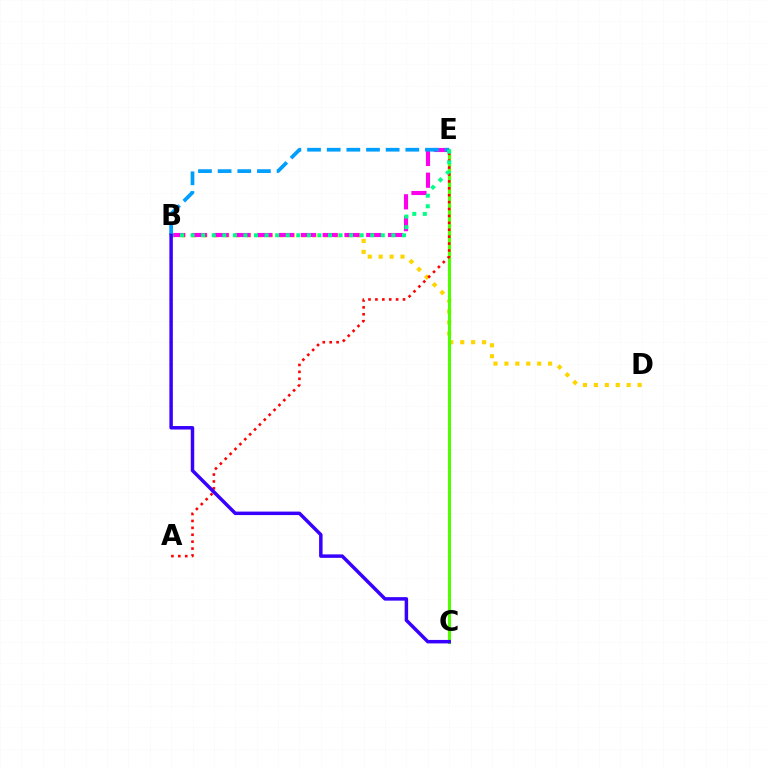{('B', 'D'): [{'color': '#ffd500', 'line_style': 'dotted', 'thickness': 2.97}], ('C', 'E'): [{'color': '#4fff00', 'line_style': 'solid', 'thickness': 2.25}], ('B', 'E'): [{'color': '#ff00ed', 'line_style': 'dashed', 'thickness': 2.96}, {'color': '#009eff', 'line_style': 'dashed', 'thickness': 2.67}, {'color': '#00ff86', 'line_style': 'dotted', 'thickness': 2.87}], ('A', 'E'): [{'color': '#ff0000', 'line_style': 'dotted', 'thickness': 1.88}], ('B', 'C'): [{'color': '#3700ff', 'line_style': 'solid', 'thickness': 2.5}]}